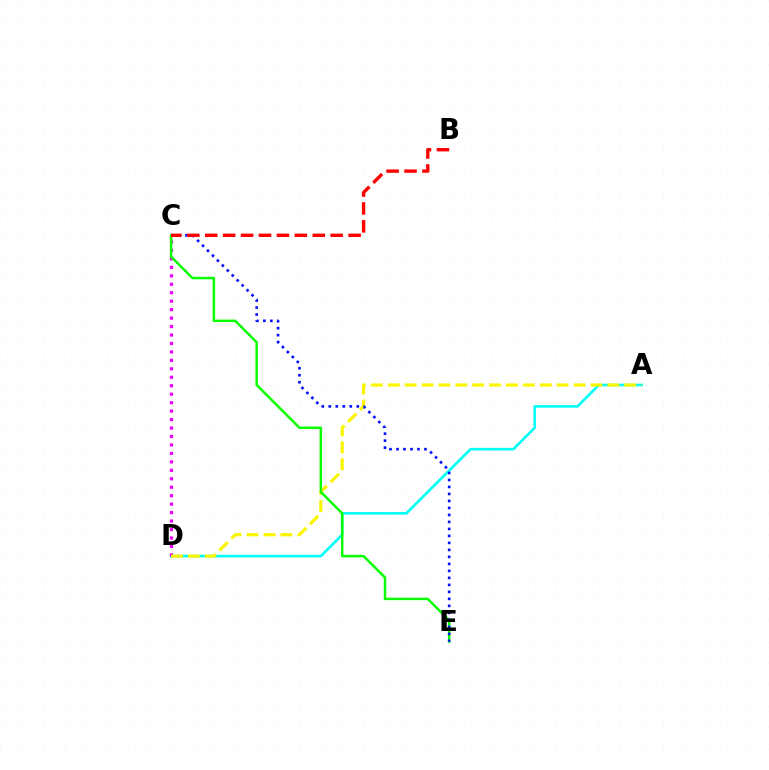{('A', 'D'): [{'color': '#00fff6', 'line_style': 'solid', 'thickness': 1.88}, {'color': '#fcf500', 'line_style': 'dashed', 'thickness': 2.29}], ('C', 'D'): [{'color': '#ee00ff', 'line_style': 'dotted', 'thickness': 2.3}], ('C', 'E'): [{'color': '#08ff00', 'line_style': 'solid', 'thickness': 1.78}, {'color': '#0010ff', 'line_style': 'dotted', 'thickness': 1.9}], ('B', 'C'): [{'color': '#ff0000', 'line_style': 'dashed', 'thickness': 2.43}]}